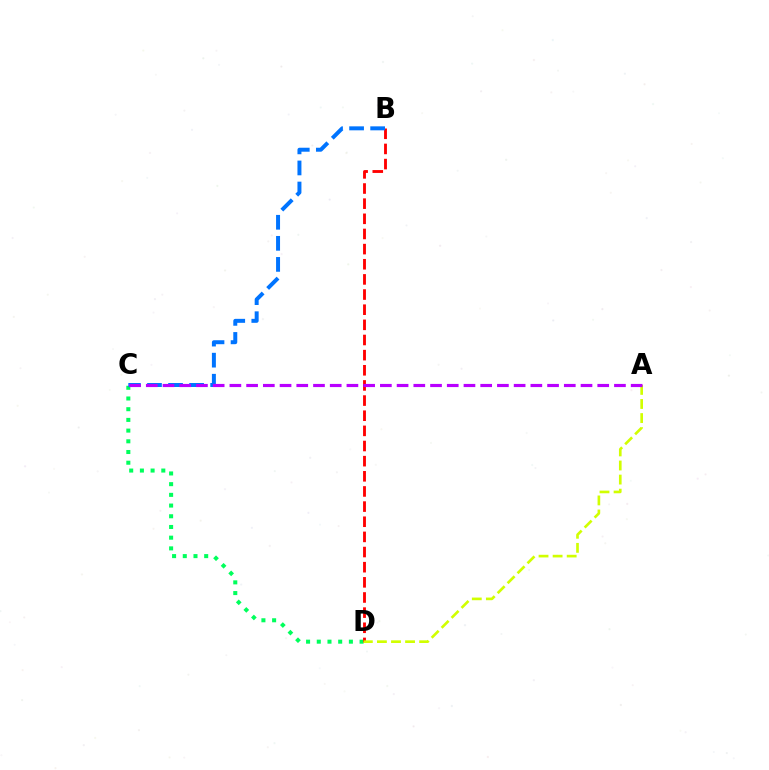{('C', 'D'): [{'color': '#00ff5c', 'line_style': 'dotted', 'thickness': 2.91}], ('B', 'D'): [{'color': '#ff0000', 'line_style': 'dashed', 'thickness': 2.06}], ('A', 'D'): [{'color': '#d1ff00', 'line_style': 'dashed', 'thickness': 1.91}], ('B', 'C'): [{'color': '#0074ff', 'line_style': 'dashed', 'thickness': 2.86}], ('A', 'C'): [{'color': '#b900ff', 'line_style': 'dashed', 'thickness': 2.27}]}